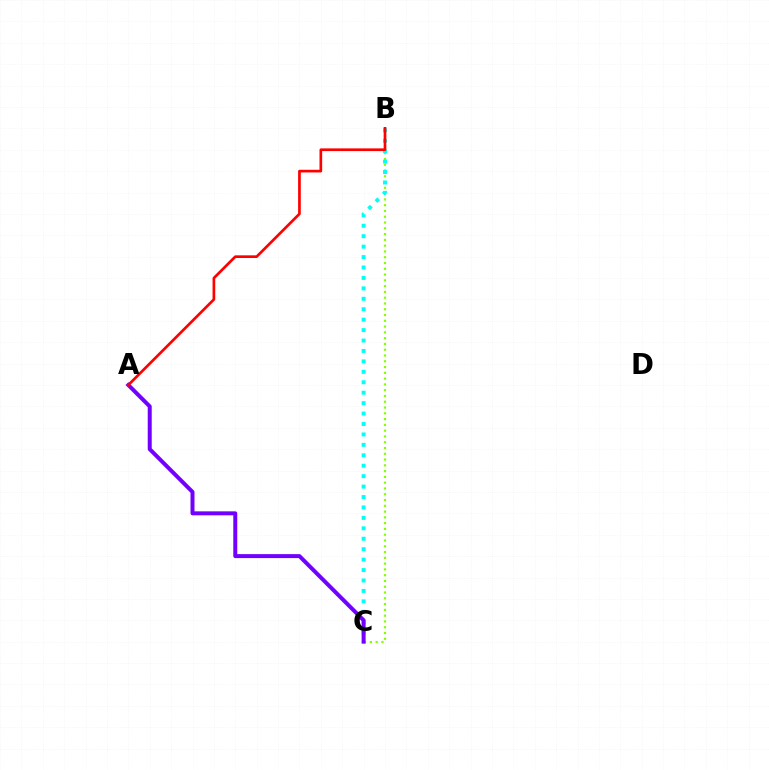{('B', 'C'): [{'color': '#84ff00', 'line_style': 'dotted', 'thickness': 1.57}, {'color': '#00fff6', 'line_style': 'dotted', 'thickness': 2.83}], ('A', 'C'): [{'color': '#7200ff', 'line_style': 'solid', 'thickness': 2.87}], ('A', 'B'): [{'color': '#ff0000', 'line_style': 'solid', 'thickness': 1.93}]}